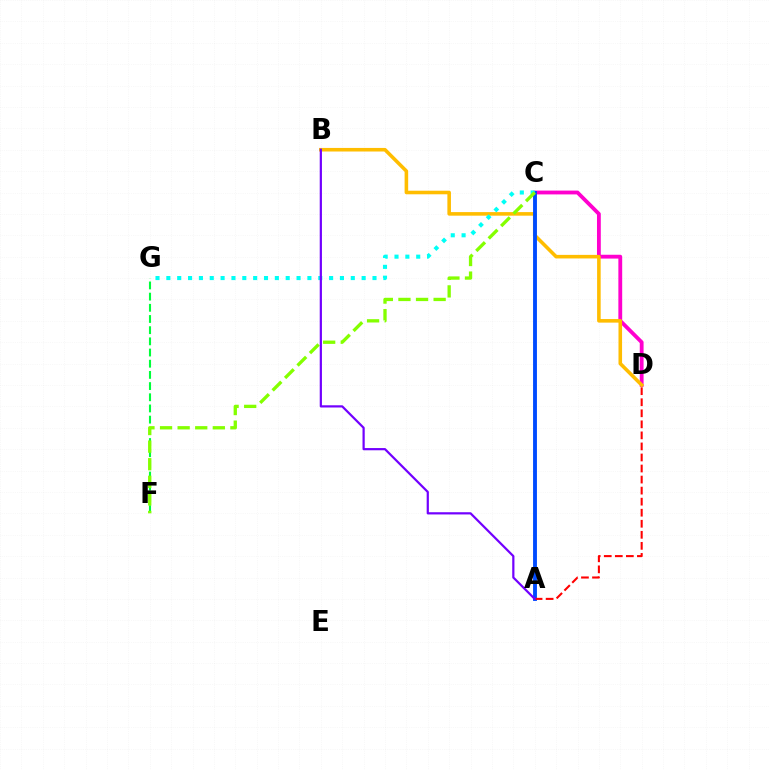{('C', 'D'): [{'color': '#ff00cf', 'line_style': 'solid', 'thickness': 2.75}], ('B', 'D'): [{'color': '#ffbd00', 'line_style': 'solid', 'thickness': 2.57}], ('F', 'G'): [{'color': '#00ff39', 'line_style': 'dashed', 'thickness': 1.52}], ('A', 'C'): [{'color': '#004bff', 'line_style': 'solid', 'thickness': 2.78}], ('C', 'G'): [{'color': '#00fff6', 'line_style': 'dotted', 'thickness': 2.95}], ('C', 'F'): [{'color': '#84ff00', 'line_style': 'dashed', 'thickness': 2.39}], ('A', 'D'): [{'color': '#ff0000', 'line_style': 'dashed', 'thickness': 1.5}], ('A', 'B'): [{'color': '#7200ff', 'line_style': 'solid', 'thickness': 1.59}]}